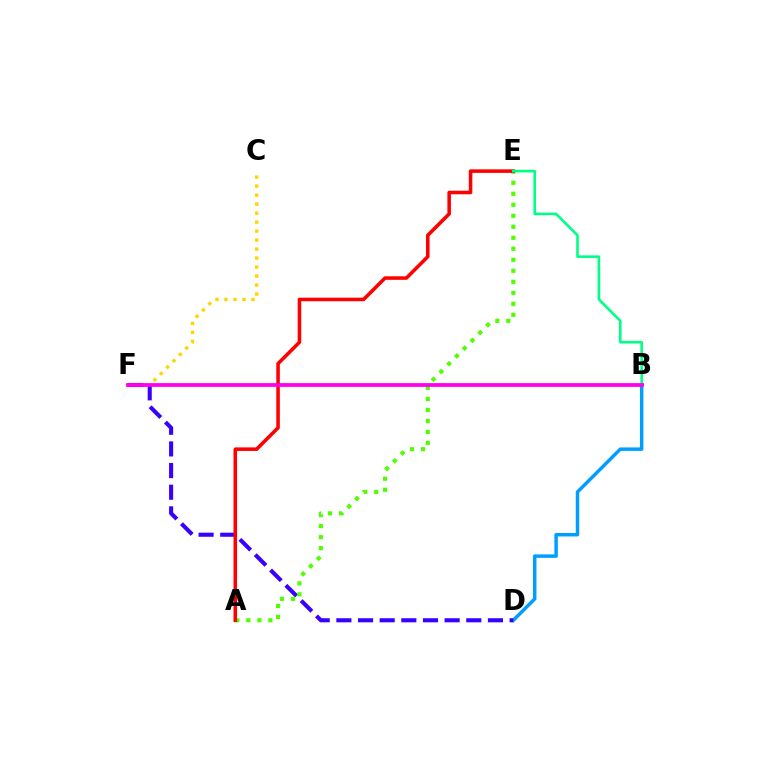{('B', 'D'): [{'color': '#009eff', 'line_style': 'solid', 'thickness': 2.5}], ('C', 'F'): [{'color': '#ffd500', 'line_style': 'dotted', 'thickness': 2.44}], ('D', 'F'): [{'color': '#3700ff', 'line_style': 'dashed', 'thickness': 2.94}], ('A', 'E'): [{'color': '#4fff00', 'line_style': 'dotted', 'thickness': 2.99}, {'color': '#ff0000', 'line_style': 'solid', 'thickness': 2.56}], ('B', 'E'): [{'color': '#00ff86', 'line_style': 'solid', 'thickness': 1.89}], ('B', 'F'): [{'color': '#ff00ed', 'line_style': 'solid', 'thickness': 2.73}]}